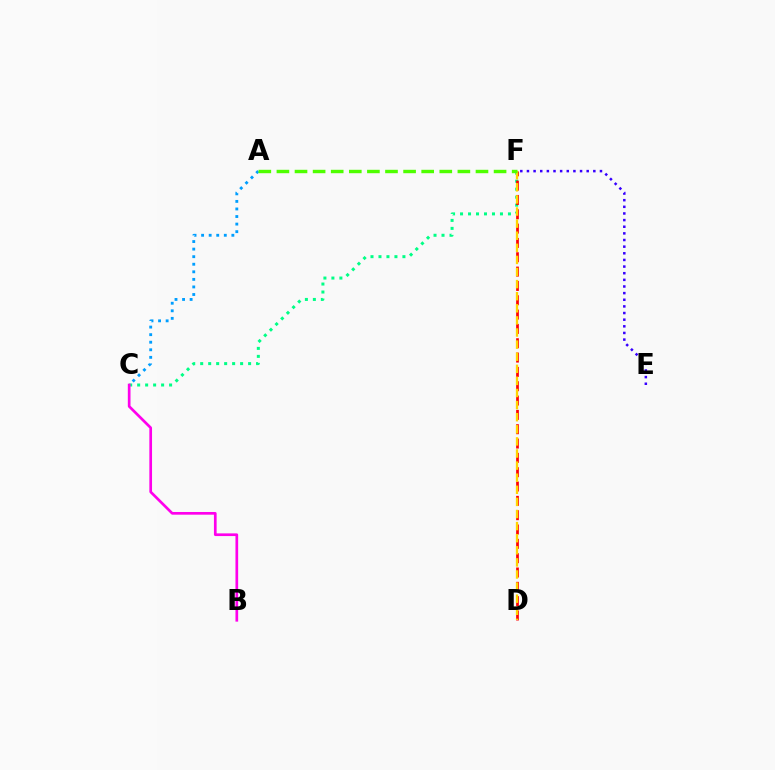{('C', 'F'): [{'color': '#00ff86', 'line_style': 'dotted', 'thickness': 2.17}], ('D', 'F'): [{'color': '#ff0000', 'line_style': 'dashed', 'thickness': 1.95}, {'color': '#ffd500', 'line_style': 'dashed', 'thickness': 1.64}], ('A', 'C'): [{'color': '#009eff', 'line_style': 'dotted', 'thickness': 2.06}], ('E', 'F'): [{'color': '#3700ff', 'line_style': 'dotted', 'thickness': 1.8}], ('B', 'C'): [{'color': '#ff00ed', 'line_style': 'solid', 'thickness': 1.94}], ('A', 'F'): [{'color': '#4fff00', 'line_style': 'dashed', 'thickness': 2.46}]}